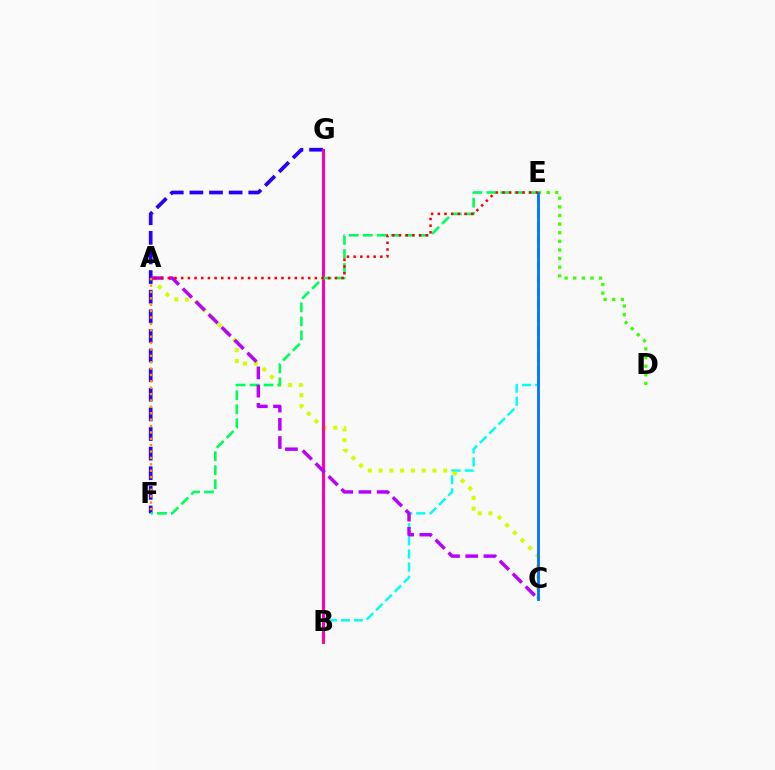{('D', 'E'): [{'color': '#3dff00', 'line_style': 'dotted', 'thickness': 2.34}], ('B', 'E'): [{'color': '#00fff6', 'line_style': 'dashed', 'thickness': 1.78}], ('A', 'C'): [{'color': '#d1ff00', 'line_style': 'dotted', 'thickness': 2.93}, {'color': '#b900ff', 'line_style': 'dashed', 'thickness': 2.48}], ('F', 'G'): [{'color': '#2500ff', 'line_style': 'dashed', 'thickness': 2.66}], ('B', 'G'): [{'color': '#ff00ac', 'line_style': 'solid', 'thickness': 2.18}], ('E', 'F'): [{'color': '#00ff5c', 'line_style': 'dashed', 'thickness': 1.9}], ('C', 'E'): [{'color': '#0074ff', 'line_style': 'solid', 'thickness': 2.03}], ('A', 'E'): [{'color': '#ff0000', 'line_style': 'dotted', 'thickness': 1.82}], ('A', 'F'): [{'color': '#ff9400', 'line_style': 'dotted', 'thickness': 1.73}]}